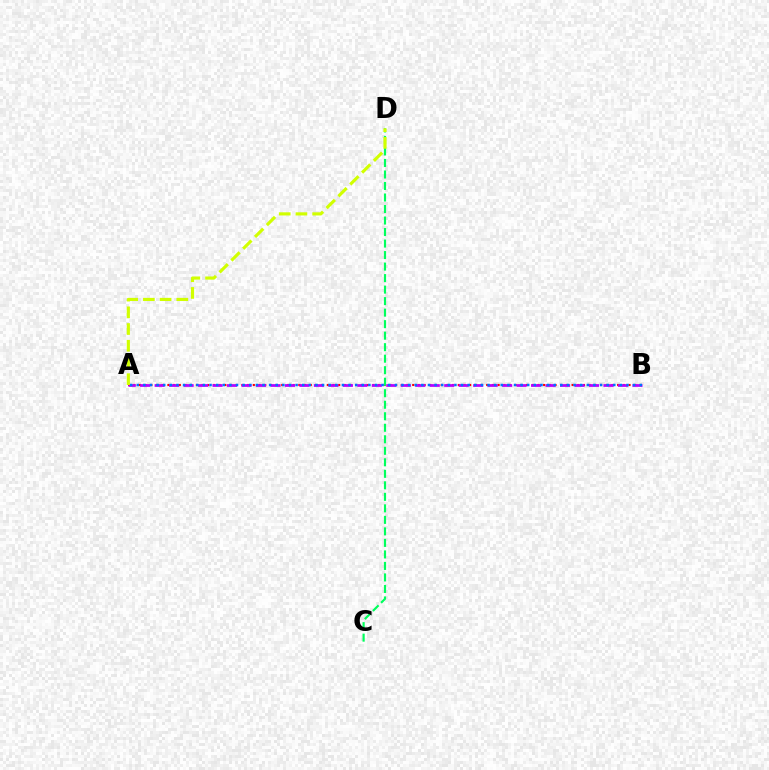{('A', 'B'): [{'color': '#ff0000', 'line_style': 'dotted', 'thickness': 1.55}, {'color': '#b900ff', 'line_style': 'dashed', 'thickness': 1.97}, {'color': '#0074ff', 'line_style': 'dotted', 'thickness': 1.8}], ('C', 'D'): [{'color': '#00ff5c', 'line_style': 'dashed', 'thickness': 1.56}], ('A', 'D'): [{'color': '#d1ff00', 'line_style': 'dashed', 'thickness': 2.27}]}